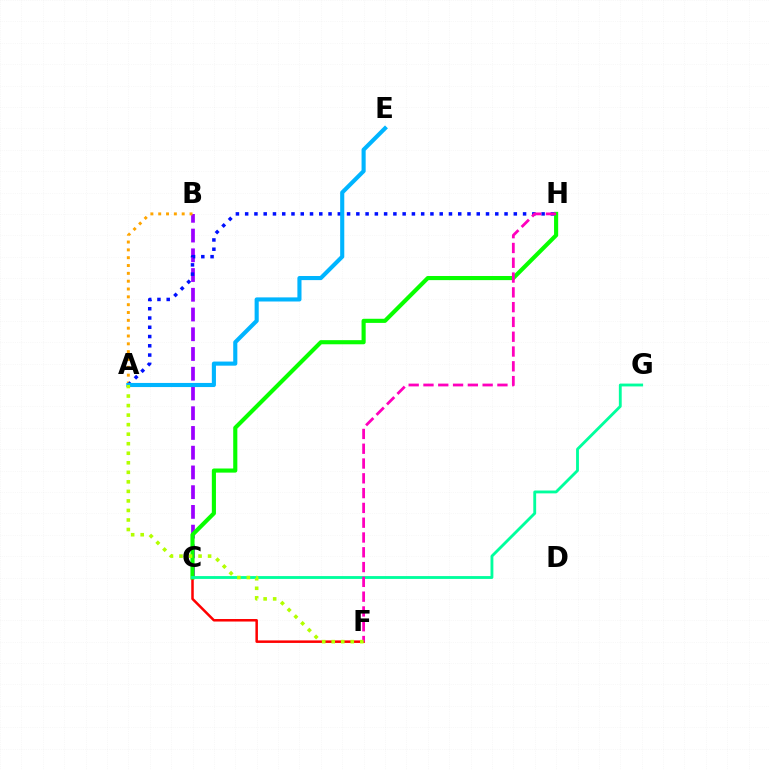{('B', 'C'): [{'color': '#9b00ff', 'line_style': 'dashed', 'thickness': 2.68}], ('C', 'F'): [{'color': '#ff0000', 'line_style': 'solid', 'thickness': 1.81}], ('C', 'H'): [{'color': '#08ff00', 'line_style': 'solid', 'thickness': 2.97}], ('C', 'G'): [{'color': '#00ff9d', 'line_style': 'solid', 'thickness': 2.05}], ('A', 'B'): [{'color': '#ffa500', 'line_style': 'dotted', 'thickness': 2.13}], ('A', 'H'): [{'color': '#0010ff', 'line_style': 'dotted', 'thickness': 2.52}], ('A', 'E'): [{'color': '#00b5ff', 'line_style': 'solid', 'thickness': 2.96}], ('F', 'H'): [{'color': '#ff00bd', 'line_style': 'dashed', 'thickness': 2.01}], ('A', 'F'): [{'color': '#b3ff00', 'line_style': 'dotted', 'thickness': 2.59}]}